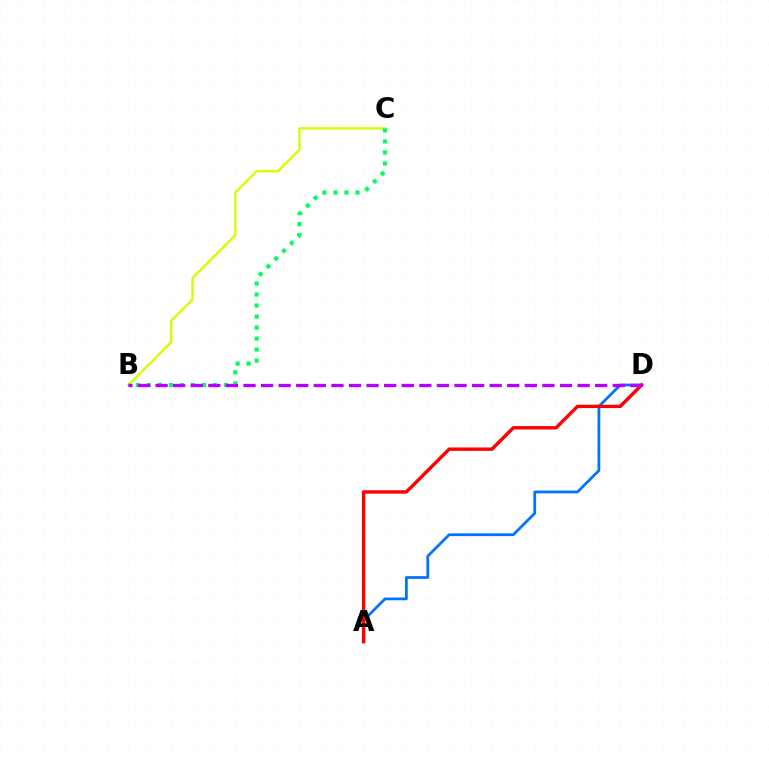{('A', 'D'): [{'color': '#0074ff', 'line_style': 'solid', 'thickness': 1.99}, {'color': '#ff0000', 'line_style': 'solid', 'thickness': 2.46}], ('B', 'C'): [{'color': '#d1ff00', 'line_style': 'solid', 'thickness': 1.68}, {'color': '#00ff5c', 'line_style': 'dotted', 'thickness': 2.99}], ('B', 'D'): [{'color': '#b900ff', 'line_style': 'dashed', 'thickness': 2.39}]}